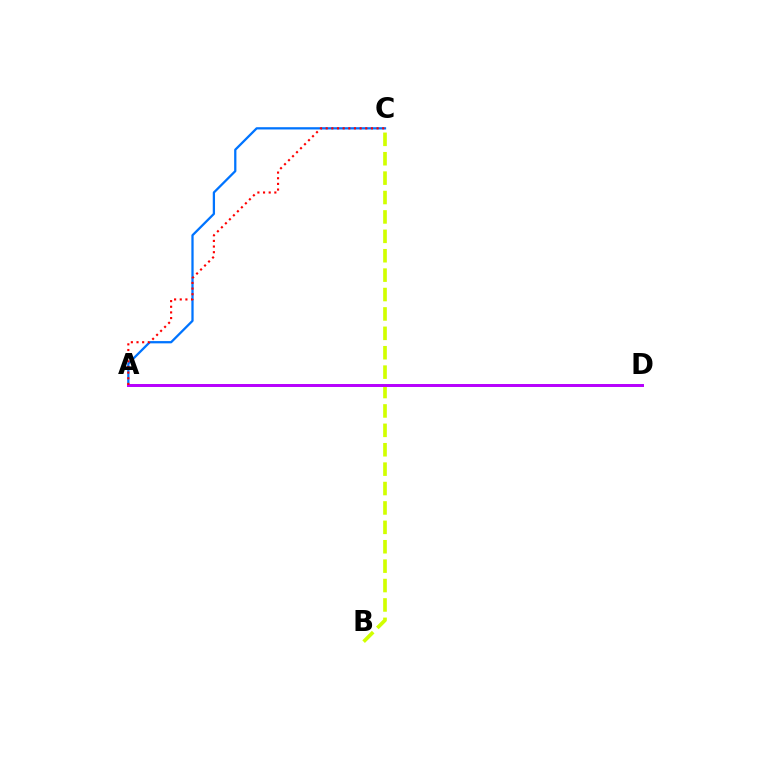{('A', 'C'): [{'color': '#0074ff', 'line_style': 'solid', 'thickness': 1.63}, {'color': '#ff0000', 'line_style': 'dotted', 'thickness': 1.54}], ('A', 'D'): [{'color': '#00ff5c', 'line_style': 'solid', 'thickness': 1.89}, {'color': '#b900ff', 'line_style': 'solid', 'thickness': 2.13}], ('B', 'C'): [{'color': '#d1ff00', 'line_style': 'dashed', 'thickness': 2.64}]}